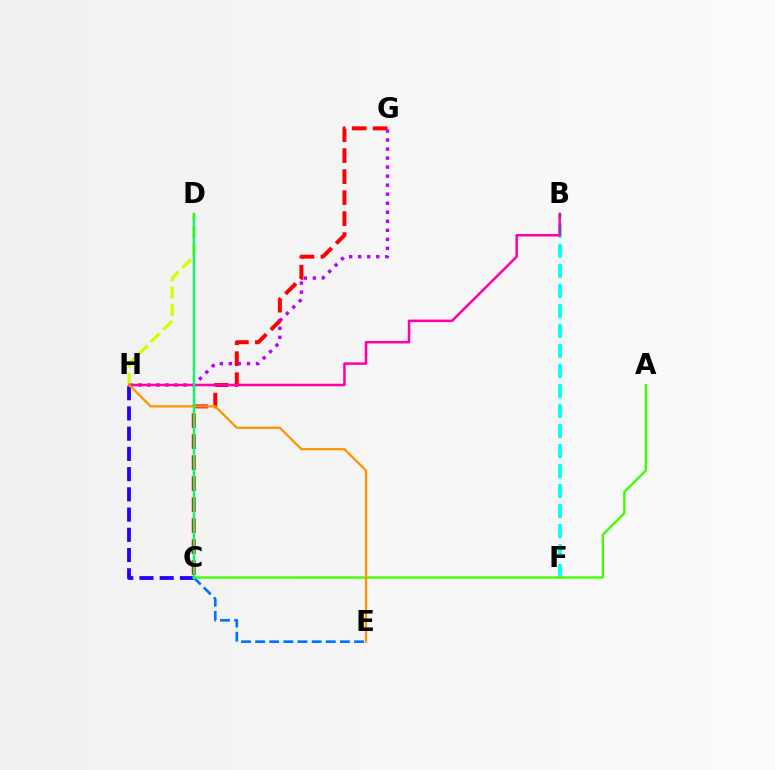{('B', 'F'): [{'color': '#00fff6', 'line_style': 'dashed', 'thickness': 2.72}], ('C', 'H'): [{'color': '#2500ff', 'line_style': 'dashed', 'thickness': 2.75}], ('C', 'G'): [{'color': '#ff0000', 'line_style': 'dashed', 'thickness': 2.85}], ('C', 'E'): [{'color': '#0074ff', 'line_style': 'dashed', 'thickness': 1.92}], ('G', 'H'): [{'color': '#b900ff', 'line_style': 'dotted', 'thickness': 2.45}], ('D', 'H'): [{'color': '#d1ff00', 'line_style': 'dashed', 'thickness': 2.36}], ('A', 'C'): [{'color': '#3dff00', 'line_style': 'solid', 'thickness': 1.68}], ('B', 'H'): [{'color': '#ff00ac', 'line_style': 'solid', 'thickness': 1.81}], ('E', 'H'): [{'color': '#ff9400', 'line_style': 'solid', 'thickness': 1.63}], ('C', 'D'): [{'color': '#00ff5c', 'line_style': 'solid', 'thickness': 1.69}]}